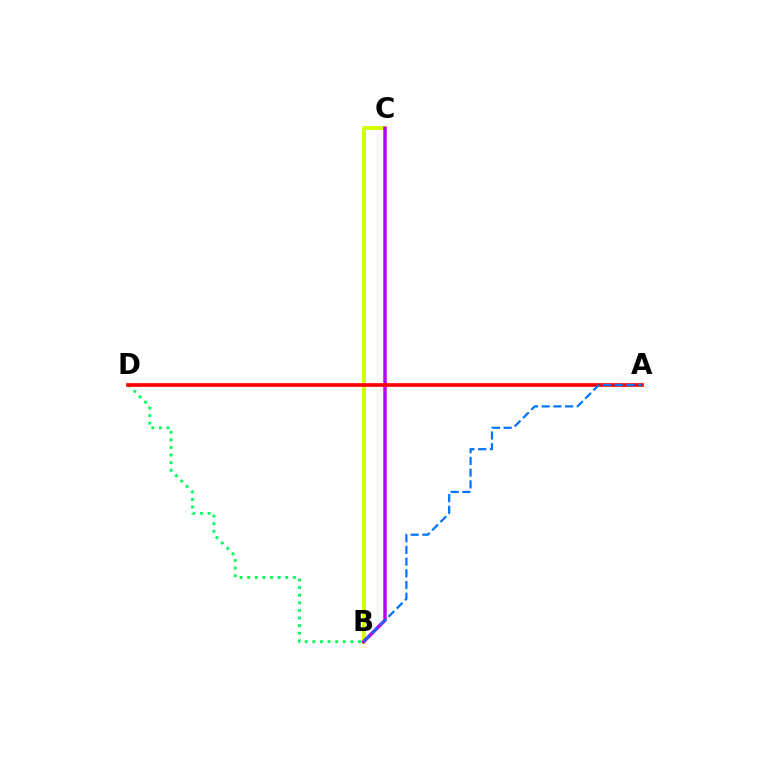{('B', 'C'): [{'color': '#d1ff00', 'line_style': 'solid', 'thickness': 2.89}, {'color': '#b900ff', 'line_style': 'solid', 'thickness': 2.5}], ('B', 'D'): [{'color': '#00ff5c', 'line_style': 'dotted', 'thickness': 2.07}], ('A', 'D'): [{'color': '#ff0000', 'line_style': 'solid', 'thickness': 2.64}], ('A', 'B'): [{'color': '#0074ff', 'line_style': 'dashed', 'thickness': 1.59}]}